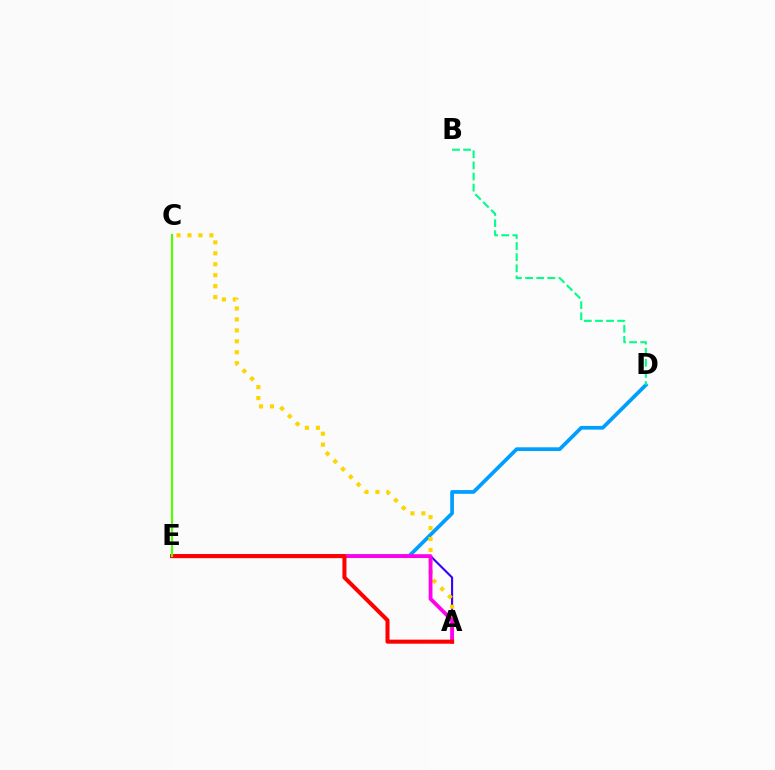{('A', 'E'): [{'color': '#3700ff', 'line_style': 'solid', 'thickness': 1.52}, {'color': '#ff00ed', 'line_style': 'solid', 'thickness': 2.75}, {'color': '#ff0000', 'line_style': 'solid', 'thickness': 2.91}], ('D', 'E'): [{'color': '#009eff', 'line_style': 'solid', 'thickness': 2.67}], ('A', 'C'): [{'color': '#ffd500', 'line_style': 'dotted', 'thickness': 2.98}], ('B', 'D'): [{'color': '#00ff86', 'line_style': 'dashed', 'thickness': 1.51}], ('C', 'E'): [{'color': '#4fff00', 'line_style': 'solid', 'thickness': 1.54}]}